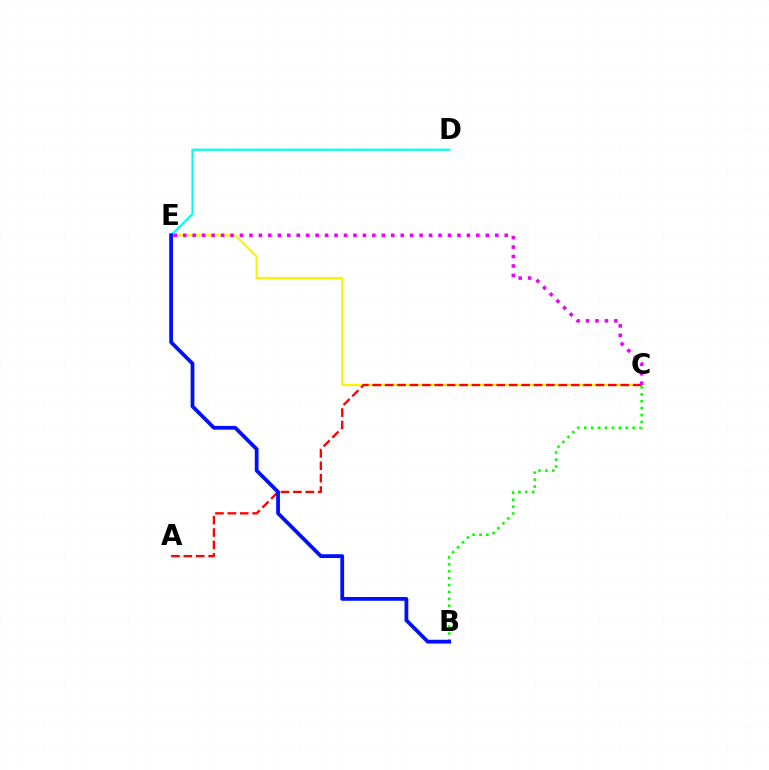{('B', 'C'): [{'color': '#08ff00', 'line_style': 'dotted', 'thickness': 1.88}], ('C', 'E'): [{'color': '#fcf500', 'line_style': 'solid', 'thickness': 1.64}, {'color': '#ee00ff', 'line_style': 'dotted', 'thickness': 2.57}], ('D', 'E'): [{'color': '#00fff6', 'line_style': 'solid', 'thickness': 1.6}], ('A', 'C'): [{'color': '#ff0000', 'line_style': 'dashed', 'thickness': 1.68}], ('B', 'E'): [{'color': '#0010ff', 'line_style': 'solid', 'thickness': 2.72}]}